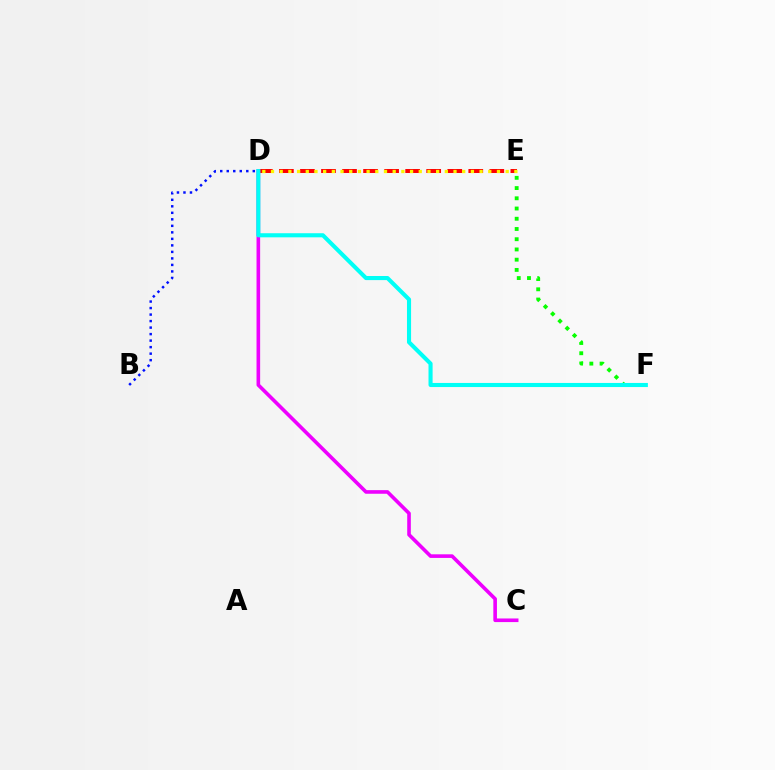{('E', 'F'): [{'color': '#08ff00', 'line_style': 'dotted', 'thickness': 2.78}], ('D', 'E'): [{'color': '#ff0000', 'line_style': 'dashed', 'thickness': 2.86}, {'color': '#fcf500', 'line_style': 'dotted', 'thickness': 2.36}], ('B', 'D'): [{'color': '#0010ff', 'line_style': 'dotted', 'thickness': 1.77}], ('C', 'D'): [{'color': '#ee00ff', 'line_style': 'solid', 'thickness': 2.6}], ('D', 'F'): [{'color': '#00fff6', 'line_style': 'solid', 'thickness': 2.95}]}